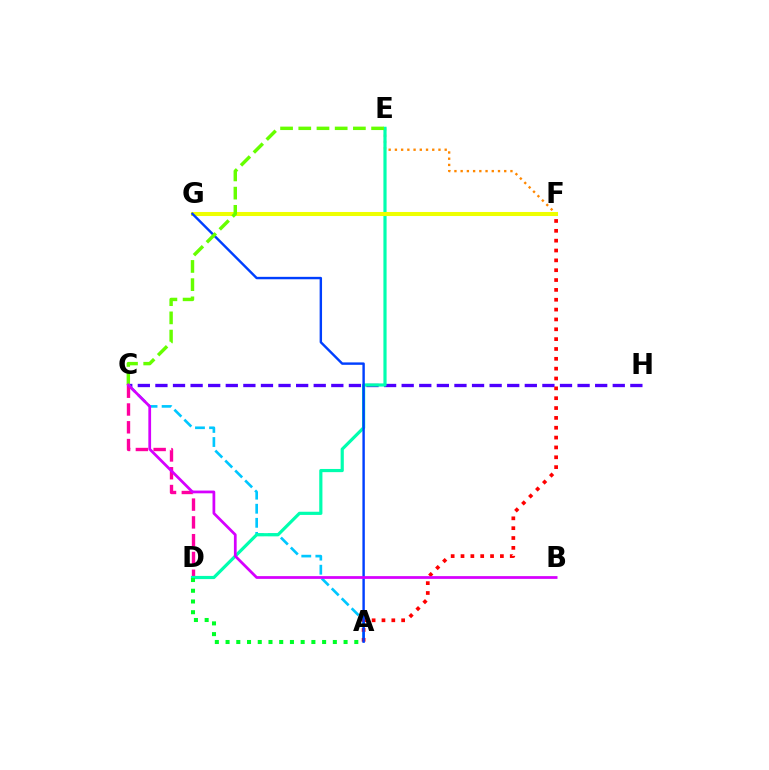{('C', 'H'): [{'color': '#4f00ff', 'line_style': 'dashed', 'thickness': 2.39}], ('E', 'F'): [{'color': '#ff8800', 'line_style': 'dotted', 'thickness': 1.69}], ('A', 'C'): [{'color': '#00c7ff', 'line_style': 'dashed', 'thickness': 1.91}], ('A', 'F'): [{'color': '#ff0000', 'line_style': 'dotted', 'thickness': 2.68}], ('C', 'D'): [{'color': '#ff00a0', 'line_style': 'dashed', 'thickness': 2.42}], ('D', 'E'): [{'color': '#00ffaf', 'line_style': 'solid', 'thickness': 2.29}], ('F', 'G'): [{'color': '#eeff00', 'line_style': 'solid', 'thickness': 2.92}], ('A', 'G'): [{'color': '#003fff', 'line_style': 'solid', 'thickness': 1.74}], ('C', 'E'): [{'color': '#66ff00', 'line_style': 'dashed', 'thickness': 2.47}], ('A', 'D'): [{'color': '#00ff27', 'line_style': 'dotted', 'thickness': 2.91}], ('B', 'C'): [{'color': '#d600ff', 'line_style': 'solid', 'thickness': 1.98}]}